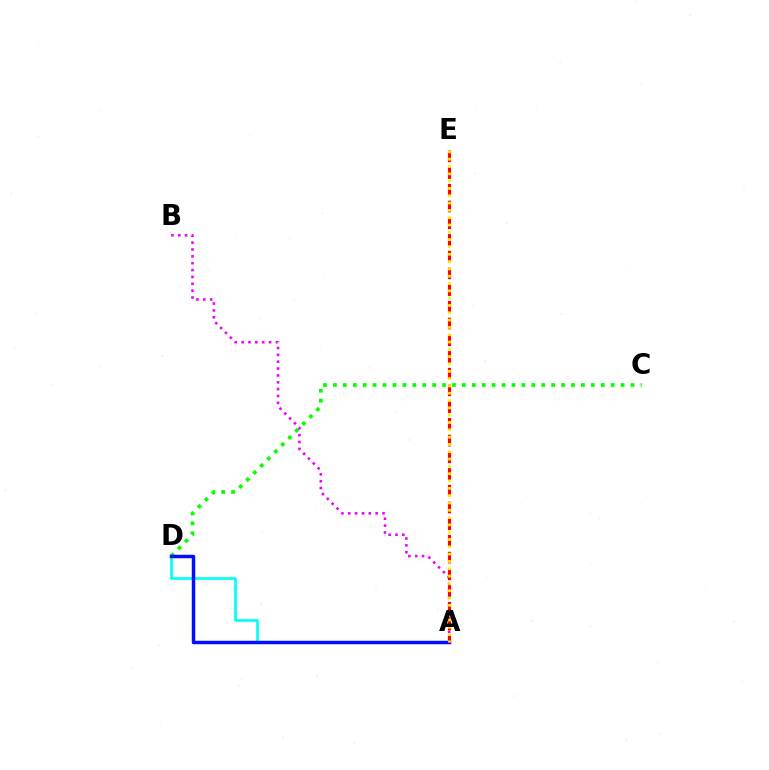{('A', 'D'): [{'color': '#00fff6', 'line_style': 'solid', 'thickness': 1.93}, {'color': '#0010ff', 'line_style': 'solid', 'thickness': 2.49}], ('C', 'D'): [{'color': '#08ff00', 'line_style': 'dotted', 'thickness': 2.69}], ('A', 'B'): [{'color': '#ee00ff', 'line_style': 'dotted', 'thickness': 1.86}], ('A', 'E'): [{'color': '#ff0000', 'line_style': 'dashed', 'thickness': 2.27}, {'color': '#fcf500', 'line_style': 'dotted', 'thickness': 1.99}]}